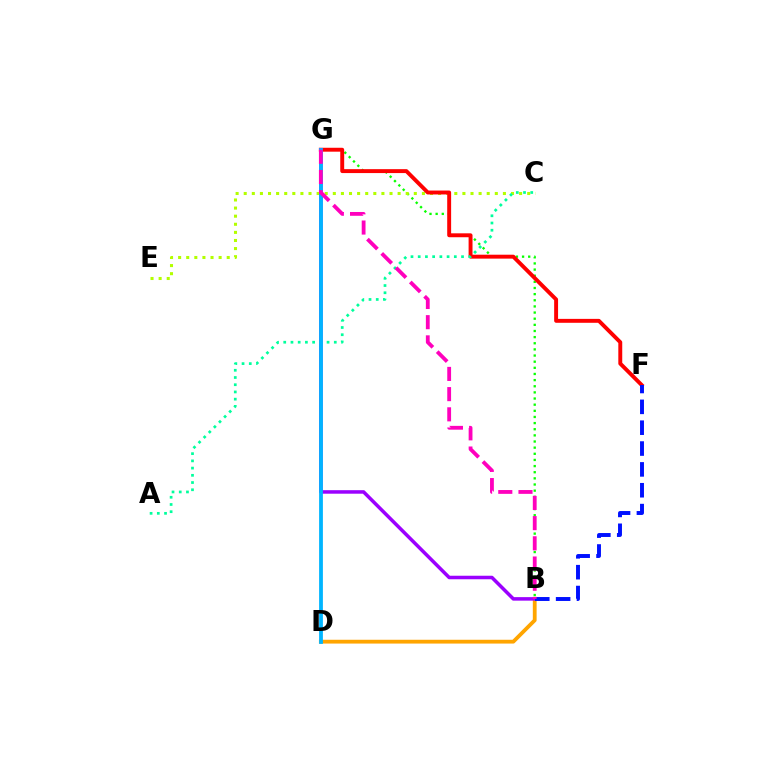{('B', 'G'): [{'color': '#08ff00', 'line_style': 'dotted', 'thickness': 1.67}, {'color': '#9b00ff', 'line_style': 'solid', 'thickness': 2.53}, {'color': '#ff00bd', 'line_style': 'dashed', 'thickness': 2.74}], ('C', 'E'): [{'color': '#b3ff00', 'line_style': 'dotted', 'thickness': 2.2}], ('F', 'G'): [{'color': '#ff0000', 'line_style': 'solid', 'thickness': 2.82}], ('B', 'D'): [{'color': '#ffa500', 'line_style': 'solid', 'thickness': 2.74}], ('A', 'C'): [{'color': '#00ff9d', 'line_style': 'dotted', 'thickness': 1.96}], ('D', 'G'): [{'color': '#00b5ff', 'line_style': 'solid', 'thickness': 2.73}], ('B', 'F'): [{'color': '#0010ff', 'line_style': 'dashed', 'thickness': 2.83}]}